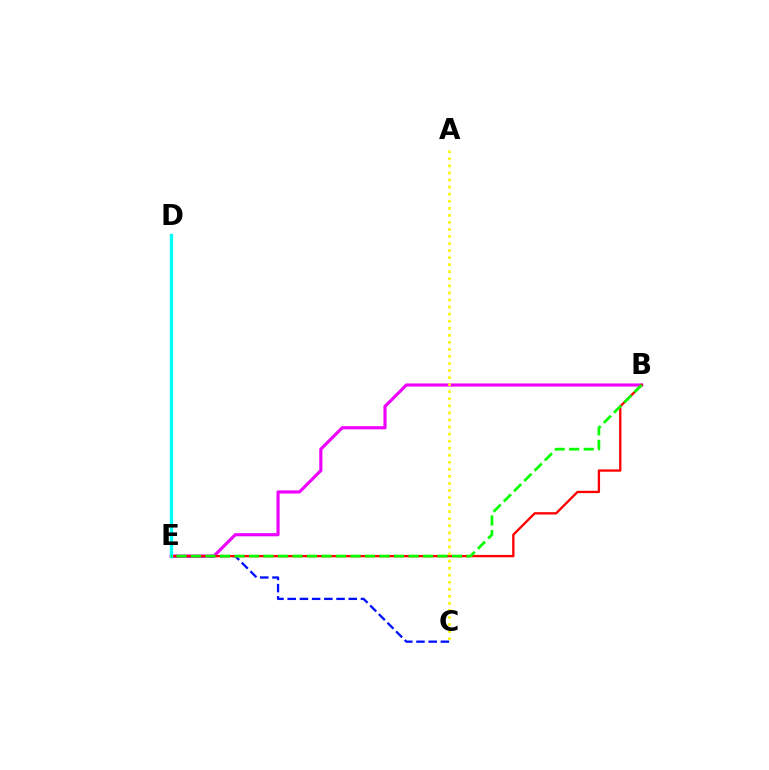{('B', 'E'): [{'color': '#ee00ff', 'line_style': 'solid', 'thickness': 2.26}, {'color': '#ff0000', 'line_style': 'solid', 'thickness': 1.67}, {'color': '#08ff00', 'line_style': 'dashed', 'thickness': 1.97}], ('C', 'E'): [{'color': '#0010ff', 'line_style': 'dashed', 'thickness': 1.66}], ('D', 'E'): [{'color': '#00fff6', 'line_style': 'solid', 'thickness': 2.37}], ('A', 'C'): [{'color': '#fcf500', 'line_style': 'dotted', 'thickness': 1.92}]}